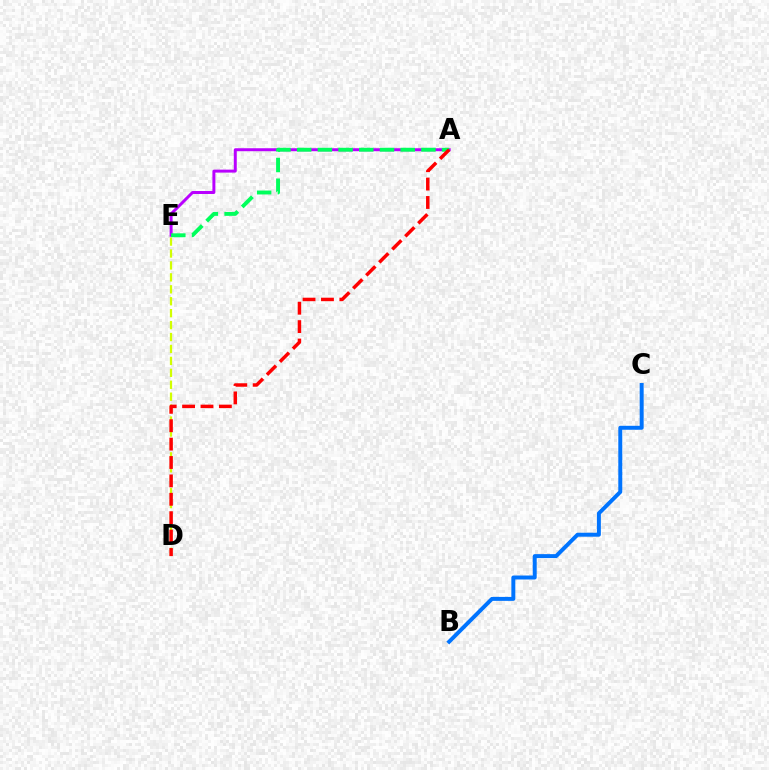{('B', 'C'): [{'color': '#0074ff', 'line_style': 'solid', 'thickness': 2.85}], ('D', 'E'): [{'color': '#d1ff00', 'line_style': 'dashed', 'thickness': 1.62}], ('A', 'E'): [{'color': '#b900ff', 'line_style': 'solid', 'thickness': 2.14}, {'color': '#00ff5c', 'line_style': 'dashed', 'thickness': 2.81}], ('A', 'D'): [{'color': '#ff0000', 'line_style': 'dashed', 'thickness': 2.5}]}